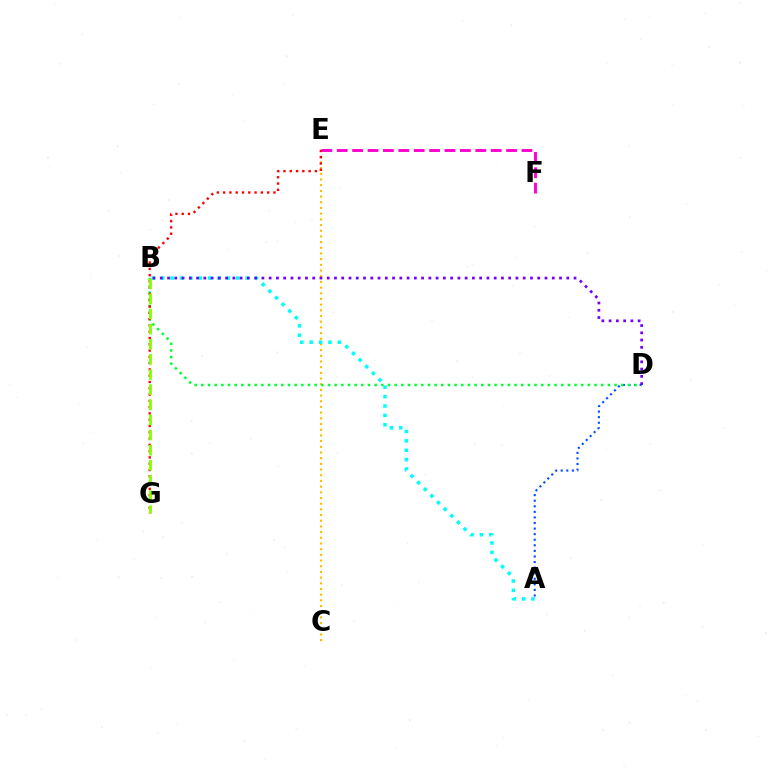{('C', 'E'): [{'color': '#ffbd00', 'line_style': 'dotted', 'thickness': 1.55}], ('A', 'D'): [{'color': '#004bff', 'line_style': 'dotted', 'thickness': 1.51}], ('B', 'D'): [{'color': '#00ff39', 'line_style': 'dotted', 'thickness': 1.81}, {'color': '#7200ff', 'line_style': 'dotted', 'thickness': 1.97}], ('A', 'B'): [{'color': '#00fff6', 'line_style': 'dotted', 'thickness': 2.55}], ('E', 'G'): [{'color': '#ff0000', 'line_style': 'dotted', 'thickness': 1.71}], ('E', 'F'): [{'color': '#ff00cf', 'line_style': 'dashed', 'thickness': 2.09}], ('B', 'G'): [{'color': '#84ff00', 'line_style': 'dashed', 'thickness': 2.05}]}